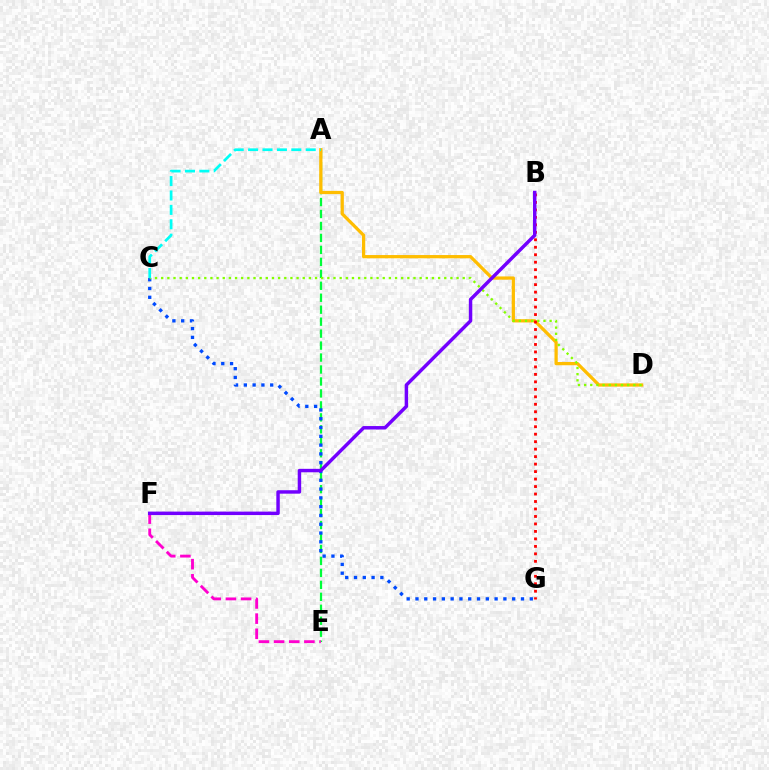{('A', 'E'): [{'color': '#00ff39', 'line_style': 'dashed', 'thickness': 1.63}], ('C', 'G'): [{'color': '#004bff', 'line_style': 'dotted', 'thickness': 2.39}], ('A', 'D'): [{'color': '#ffbd00', 'line_style': 'solid', 'thickness': 2.34}], ('E', 'F'): [{'color': '#ff00cf', 'line_style': 'dashed', 'thickness': 2.06}], ('B', 'G'): [{'color': '#ff0000', 'line_style': 'dotted', 'thickness': 2.03}], ('C', 'D'): [{'color': '#84ff00', 'line_style': 'dotted', 'thickness': 1.67}], ('B', 'F'): [{'color': '#7200ff', 'line_style': 'solid', 'thickness': 2.49}], ('A', 'C'): [{'color': '#00fff6', 'line_style': 'dashed', 'thickness': 1.96}]}